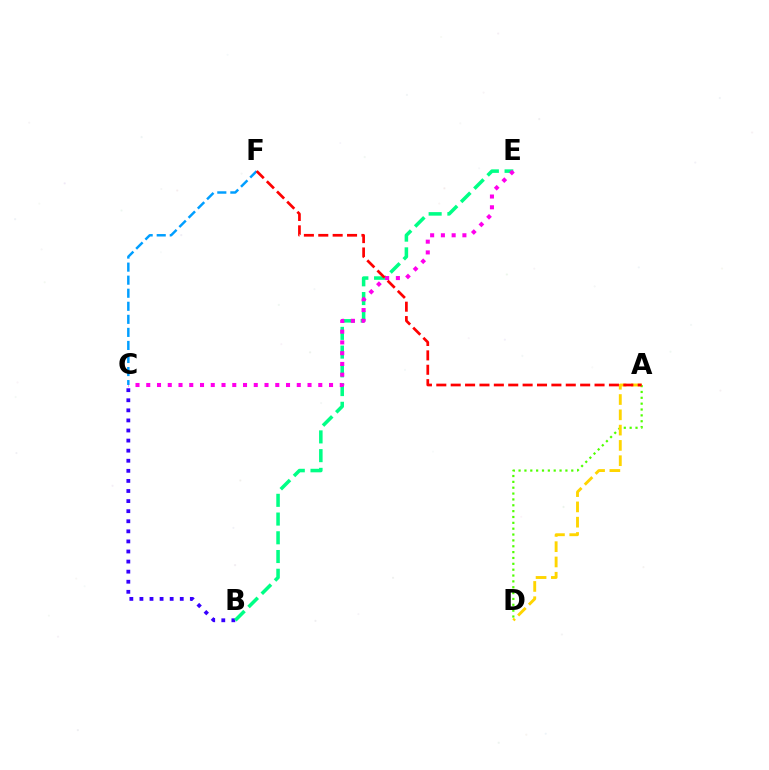{('B', 'C'): [{'color': '#3700ff', 'line_style': 'dotted', 'thickness': 2.74}], ('B', 'E'): [{'color': '#00ff86', 'line_style': 'dashed', 'thickness': 2.54}], ('A', 'D'): [{'color': '#4fff00', 'line_style': 'dotted', 'thickness': 1.59}, {'color': '#ffd500', 'line_style': 'dashed', 'thickness': 2.08}], ('C', 'E'): [{'color': '#ff00ed', 'line_style': 'dotted', 'thickness': 2.92}], ('C', 'F'): [{'color': '#009eff', 'line_style': 'dashed', 'thickness': 1.77}], ('A', 'F'): [{'color': '#ff0000', 'line_style': 'dashed', 'thickness': 1.95}]}